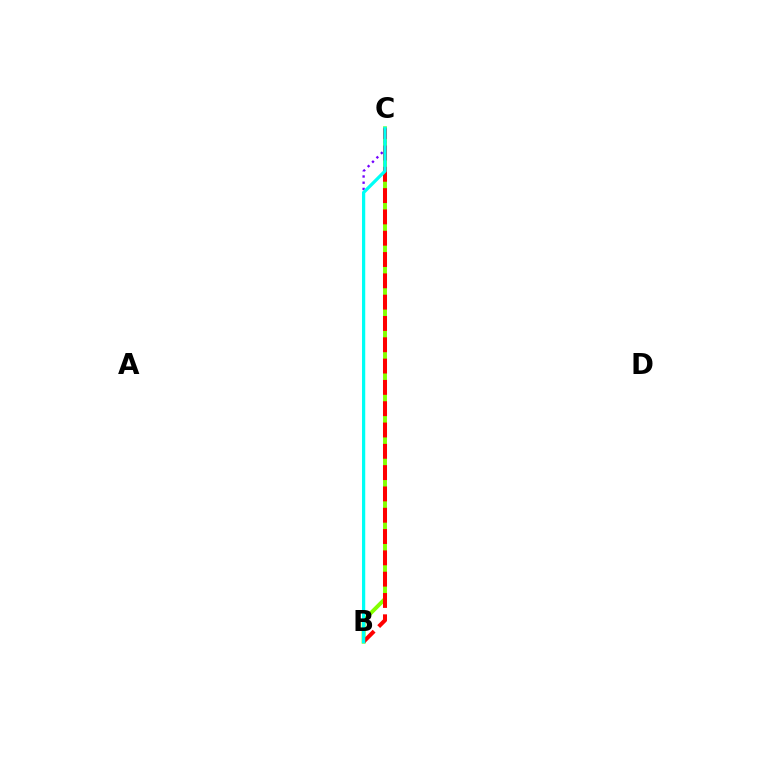{('B', 'C'): [{'color': '#84ff00', 'line_style': 'solid', 'thickness': 2.82}, {'color': '#ff0000', 'line_style': 'dashed', 'thickness': 2.89}, {'color': '#7200ff', 'line_style': 'dotted', 'thickness': 1.69}, {'color': '#00fff6', 'line_style': 'solid', 'thickness': 2.33}]}